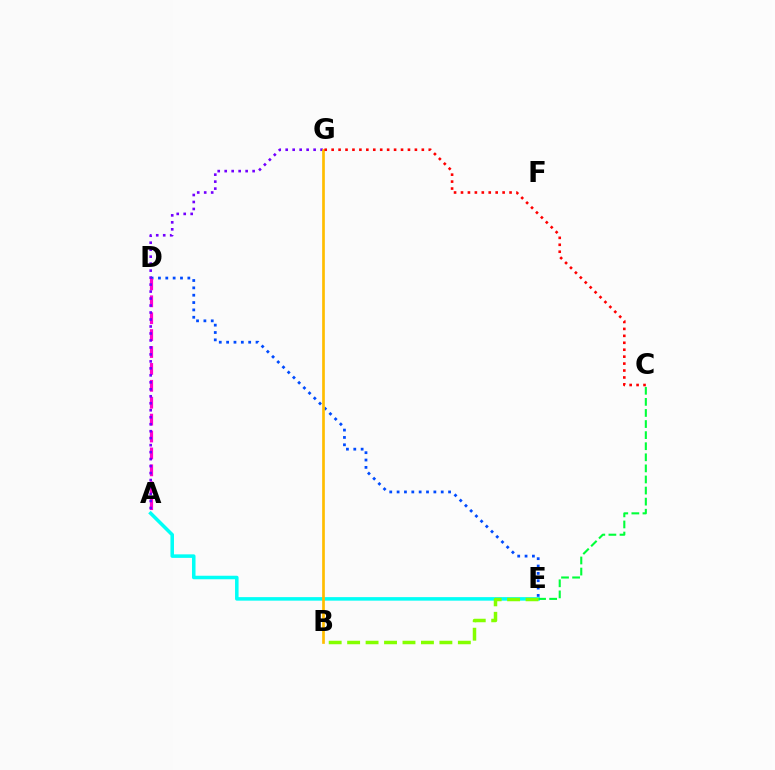{('D', 'E'): [{'color': '#004bff', 'line_style': 'dotted', 'thickness': 2.0}], ('A', 'D'): [{'color': '#ff00cf', 'line_style': 'dashed', 'thickness': 2.3}], ('A', 'E'): [{'color': '#00fff6', 'line_style': 'solid', 'thickness': 2.54}], ('A', 'G'): [{'color': '#7200ff', 'line_style': 'dotted', 'thickness': 1.9}], ('C', 'E'): [{'color': '#00ff39', 'line_style': 'dashed', 'thickness': 1.51}], ('B', 'G'): [{'color': '#ffbd00', 'line_style': 'solid', 'thickness': 1.94}], ('B', 'E'): [{'color': '#84ff00', 'line_style': 'dashed', 'thickness': 2.51}], ('C', 'G'): [{'color': '#ff0000', 'line_style': 'dotted', 'thickness': 1.88}]}